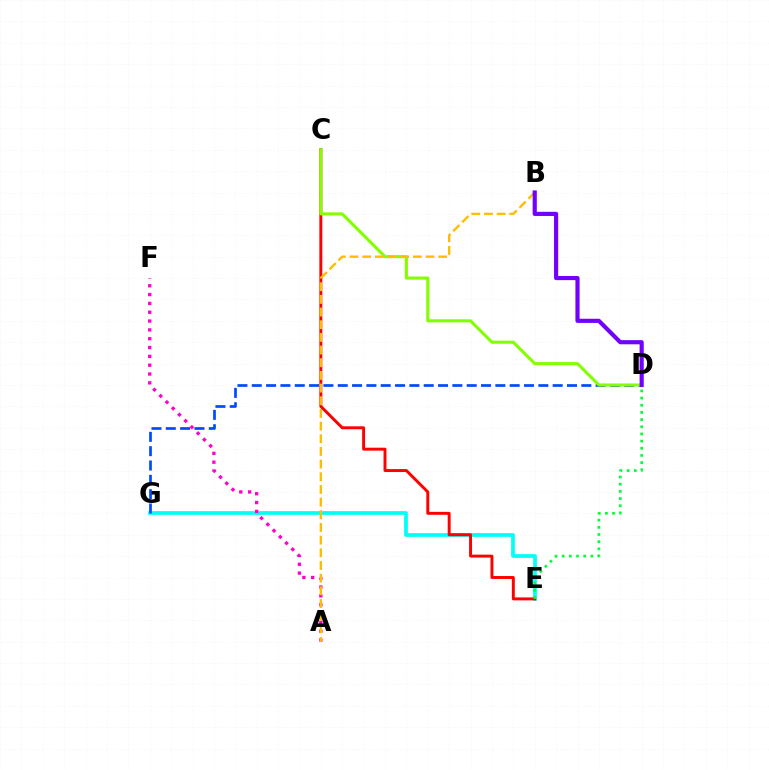{('E', 'G'): [{'color': '#00fff6', 'line_style': 'solid', 'thickness': 2.68}], ('C', 'E'): [{'color': '#ff0000', 'line_style': 'solid', 'thickness': 2.12}], ('D', 'G'): [{'color': '#004bff', 'line_style': 'dashed', 'thickness': 1.95}], ('C', 'D'): [{'color': '#84ff00', 'line_style': 'solid', 'thickness': 2.23}], ('D', 'E'): [{'color': '#00ff39', 'line_style': 'dotted', 'thickness': 1.95}], ('A', 'F'): [{'color': '#ff00cf', 'line_style': 'dotted', 'thickness': 2.4}], ('A', 'B'): [{'color': '#ffbd00', 'line_style': 'dashed', 'thickness': 1.72}], ('B', 'D'): [{'color': '#7200ff', 'line_style': 'solid', 'thickness': 2.99}]}